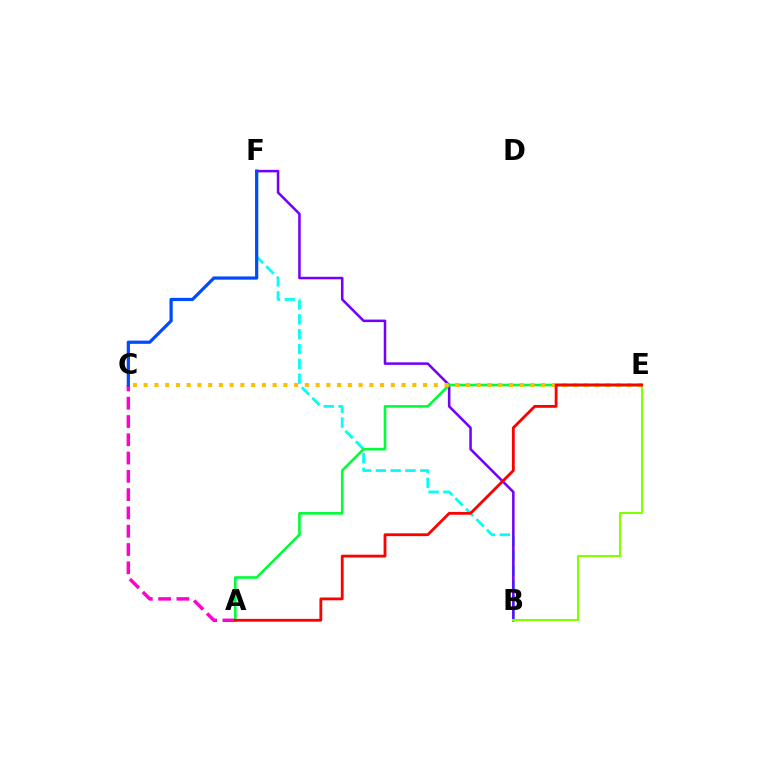{('B', 'F'): [{'color': '#00fff6', 'line_style': 'dashed', 'thickness': 2.01}, {'color': '#7200ff', 'line_style': 'solid', 'thickness': 1.82}], ('A', 'C'): [{'color': '#ff00cf', 'line_style': 'dashed', 'thickness': 2.48}], ('A', 'E'): [{'color': '#00ff39', 'line_style': 'solid', 'thickness': 1.9}, {'color': '#ff0000', 'line_style': 'solid', 'thickness': 2.03}], ('C', 'F'): [{'color': '#004bff', 'line_style': 'solid', 'thickness': 2.32}], ('C', 'E'): [{'color': '#ffbd00', 'line_style': 'dotted', 'thickness': 2.92}], ('B', 'E'): [{'color': '#84ff00', 'line_style': 'solid', 'thickness': 1.51}]}